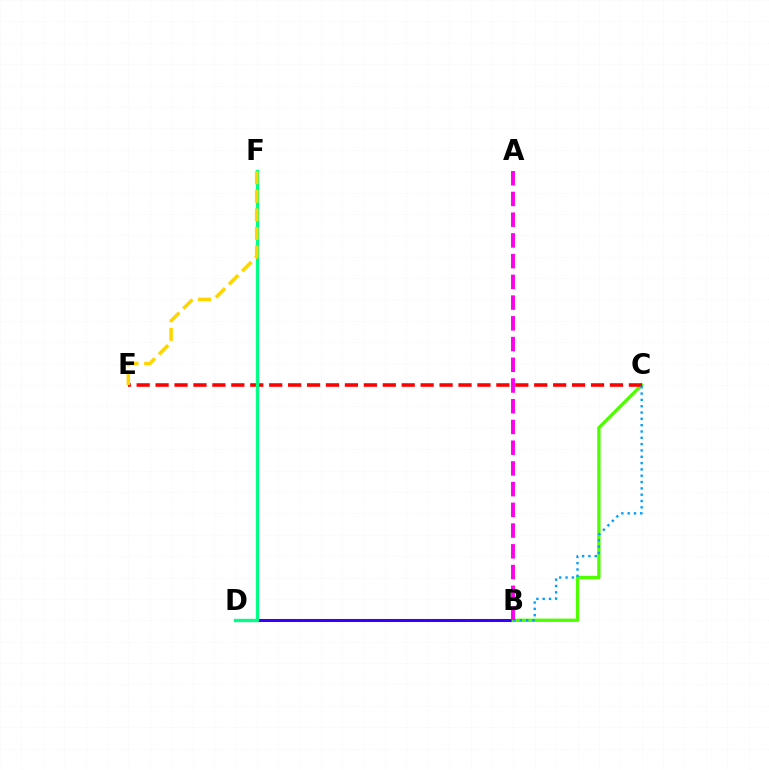{('B', 'D'): [{'color': '#3700ff', 'line_style': 'solid', 'thickness': 2.19}], ('B', 'C'): [{'color': '#4fff00', 'line_style': 'solid', 'thickness': 2.39}, {'color': '#009eff', 'line_style': 'dotted', 'thickness': 1.72}], ('C', 'E'): [{'color': '#ff0000', 'line_style': 'dashed', 'thickness': 2.57}], ('D', 'F'): [{'color': '#00ff86', 'line_style': 'solid', 'thickness': 2.38}], ('E', 'F'): [{'color': '#ffd500', 'line_style': 'dashed', 'thickness': 2.53}], ('A', 'B'): [{'color': '#ff00ed', 'line_style': 'dashed', 'thickness': 2.82}]}